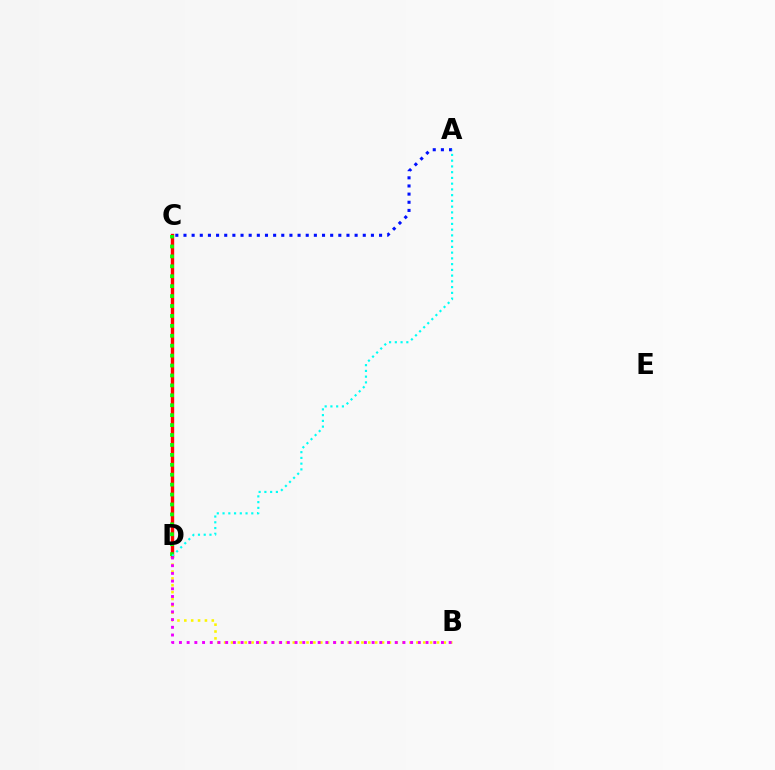{('A', 'C'): [{'color': '#0010ff', 'line_style': 'dotted', 'thickness': 2.21}], ('B', 'D'): [{'color': '#fcf500', 'line_style': 'dotted', 'thickness': 1.87}, {'color': '#ee00ff', 'line_style': 'dotted', 'thickness': 2.09}], ('C', 'D'): [{'color': '#ff0000', 'line_style': 'solid', 'thickness': 2.42}, {'color': '#08ff00', 'line_style': 'dotted', 'thickness': 2.7}], ('A', 'D'): [{'color': '#00fff6', 'line_style': 'dotted', 'thickness': 1.56}]}